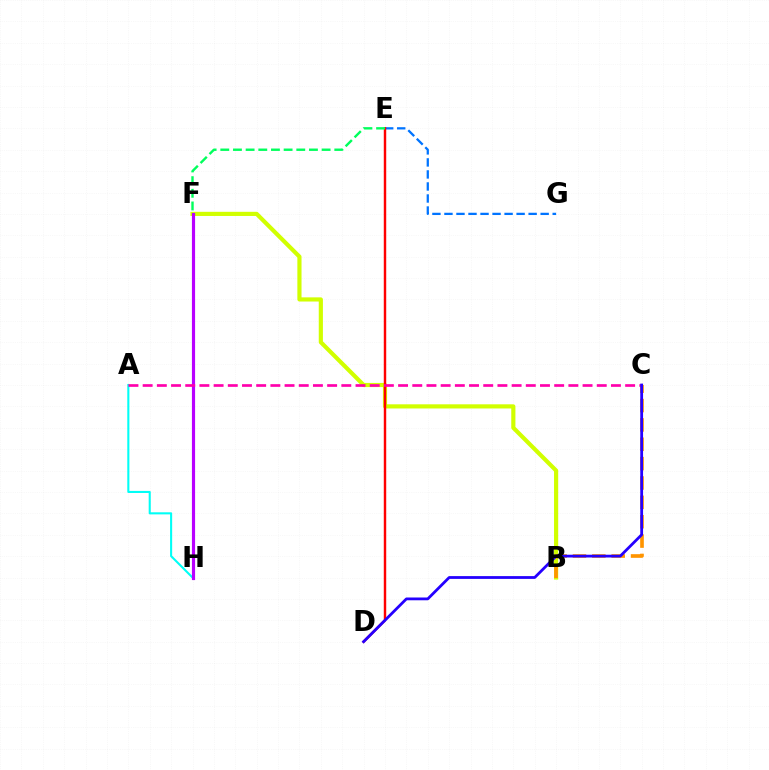{('A', 'H'): [{'color': '#00fff6', 'line_style': 'solid', 'thickness': 1.5}], ('F', 'H'): [{'color': '#3dff00', 'line_style': 'dotted', 'thickness': 2.04}, {'color': '#b900ff', 'line_style': 'solid', 'thickness': 2.28}], ('B', 'F'): [{'color': '#d1ff00', 'line_style': 'solid', 'thickness': 3.0}], ('E', 'G'): [{'color': '#0074ff', 'line_style': 'dashed', 'thickness': 1.63}], ('D', 'E'): [{'color': '#ff0000', 'line_style': 'solid', 'thickness': 1.76}], ('B', 'C'): [{'color': '#ff9400', 'line_style': 'dashed', 'thickness': 2.63}], ('A', 'C'): [{'color': '#ff00ac', 'line_style': 'dashed', 'thickness': 1.93}], ('E', 'F'): [{'color': '#00ff5c', 'line_style': 'dashed', 'thickness': 1.72}], ('C', 'D'): [{'color': '#2500ff', 'line_style': 'solid', 'thickness': 2.01}]}